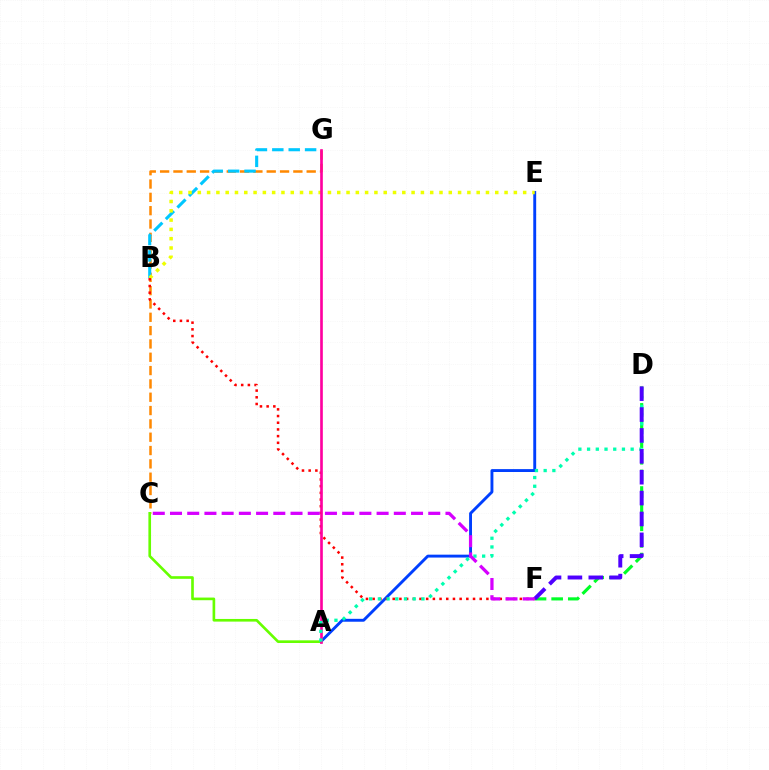{('A', 'E'): [{'color': '#003fff', 'line_style': 'solid', 'thickness': 2.09}], ('C', 'G'): [{'color': '#ff8800', 'line_style': 'dashed', 'thickness': 1.81}], ('B', 'G'): [{'color': '#00c7ff', 'line_style': 'dashed', 'thickness': 2.23}], ('A', 'C'): [{'color': '#66ff00', 'line_style': 'solid', 'thickness': 1.91}], ('B', 'E'): [{'color': '#eeff00', 'line_style': 'dotted', 'thickness': 2.53}], ('D', 'F'): [{'color': '#00ff27', 'line_style': 'dashed', 'thickness': 2.26}, {'color': '#4f00ff', 'line_style': 'dashed', 'thickness': 2.84}], ('B', 'F'): [{'color': '#ff0000', 'line_style': 'dotted', 'thickness': 1.82}], ('A', 'G'): [{'color': '#ff00a0', 'line_style': 'solid', 'thickness': 1.91}], ('A', 'D'): [{'color': '#00ffaf', 'line_style': 'dotted', 'thickness': 2.37}], ('C', 'F'): [{'color': '#d600ff', 'line_style': 'dashed', 'thickness': 2.34}]}